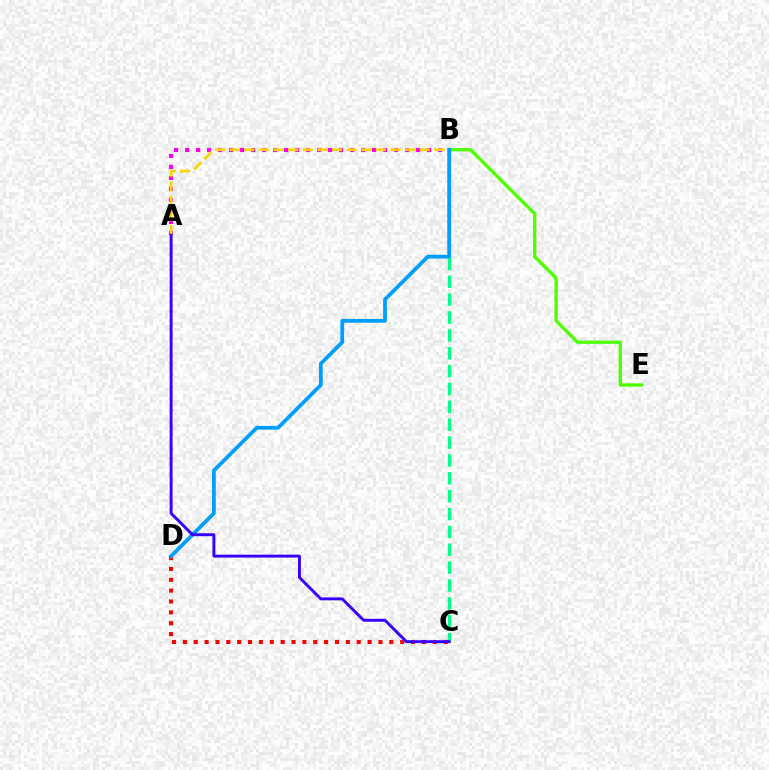{('B', 'E'): [{'color': '#4fff00', 'line_style': 'solid', 'thickness': 2.4}], ('A', 'B'): [{'color': '#ff00ed', 'line_style': 'dotted', 'thickness': 2.99}, {'color': '#ffd500', 'line_style': 'dashed', 'thickness': 1.99}], ('B', 'C'): [{'color': '#00ff86', 'line_style': 'dashed', 'thickness': 2.43}], ('C', 'D'): [{'color': '#ff0000', 'line_style': 'dotted', 'thickness': 2.95}], ('B', 'D'): [{'color': '#009eff', 'line_style': 'solid', 'thickness': 2.71}], ('A', 'C'): [{'color': '#3700ff', 'line_style': 'solid', 'thickness': 2.1}]}